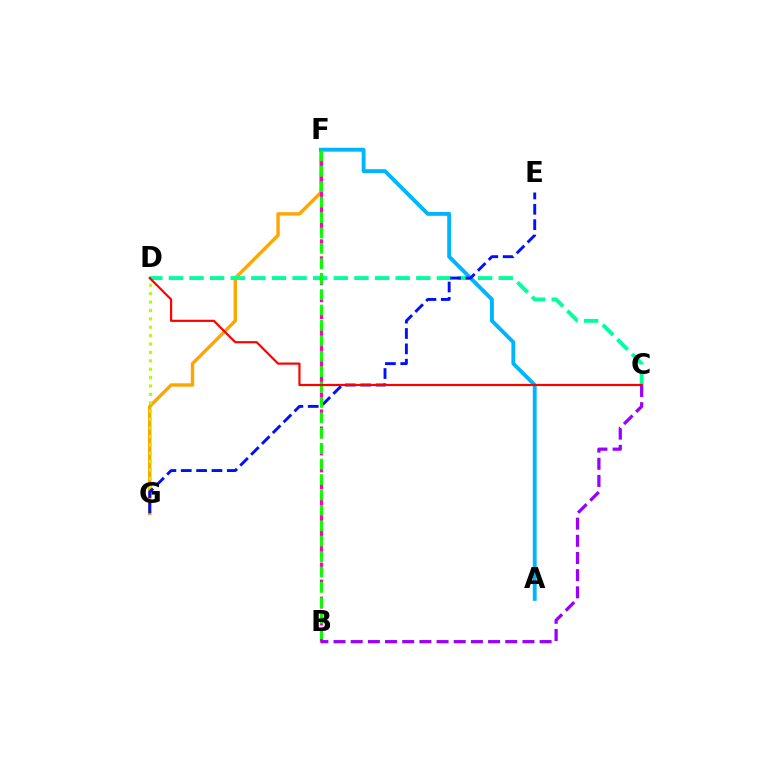{('F', 'G'): [{'color': '#ffa500', 'line_style': 'solid', 'thickness': 2.45}], ('C', 'D'): [{'color': '#00ff9d', 'line_style': 'dashed', 'thickness': 2.8}, {'color': '#ff0000', 'line_style': 'solid', 'thickness': 1.57}], ('A', 'F'): [{'color': '#00b5ff', 'line_style': 'solid', 'thickness': 2.8}], ('D', 'G'): [{'color': '#b3ff00', 'line_style': 'dotted', 'thickness': 2.28}], ('B', 'F'): [{'color': '#ff00bd', 'line_style': 'dashed', 'thickness': 2.31}, {'color': '#08ff00', 'line_style': 'dashed', 'thickness': 2.09}], ('B', 'C'): [{'color': '#9b00ff', 'line_style': 'dashed', 'thickness': 2.33}], ('E', 'G'): [{'color': '#0010ff', 'line_style': 'dashed', 'thickness': 2.09}]}